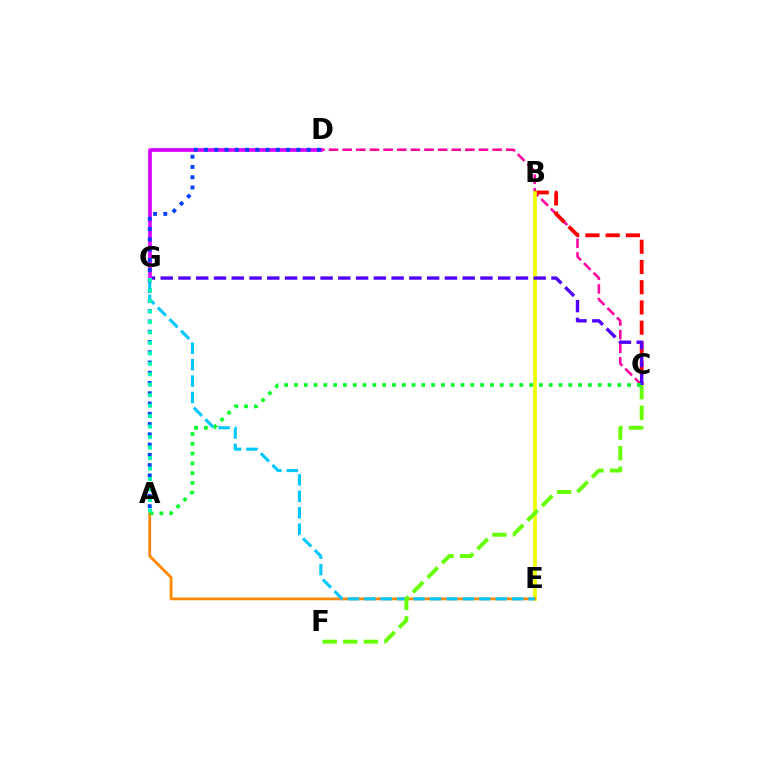{('C', 'D'): [{'color': '#ff00a0', 'line_style': 'dashed', 'thickness': 1.85}], ('B', 'C'): [{'color': '#ff0000', 'line_style': 'dashed', 'thickness': 2.75}], ('B', 'E'): [{'color': '#eeff00', 'line_style': 'solid', 'thickness': 2.63}], ('A', 'E'): [{'color': '#ff8800', 'line_style': 'solid', 'thickness': 1.99}], ('E', 'G'): [{'color': '#00c7ff', 'line_style': 'dashed', 'thickness': 2.23}], ('C', 'G'): [{'color': '#4f00ff', 'line_style': 'dashed', 'thickness': 2.41}], ('D', 'G'): [{'color': '#d600ff', 'line_style': 'solid', 'thickness': 2.64}], ('A', 'D'): [{'color': '#003fff', 'line_style': 'dotted', 'thickness': 2.79}], ('C', 'F'): [{'color': '#66ff00', 'line_style': 'dashed', 'thickness': 2.8}], ('A', 'C'): [{'color': '#00ff27', 'line_style': 'dotted', 'thickness': 2.66}], ('A', 'G'): [{'color': '#00ffaf', 'line_style': 'dotted', 'thickness': 2.85}]}